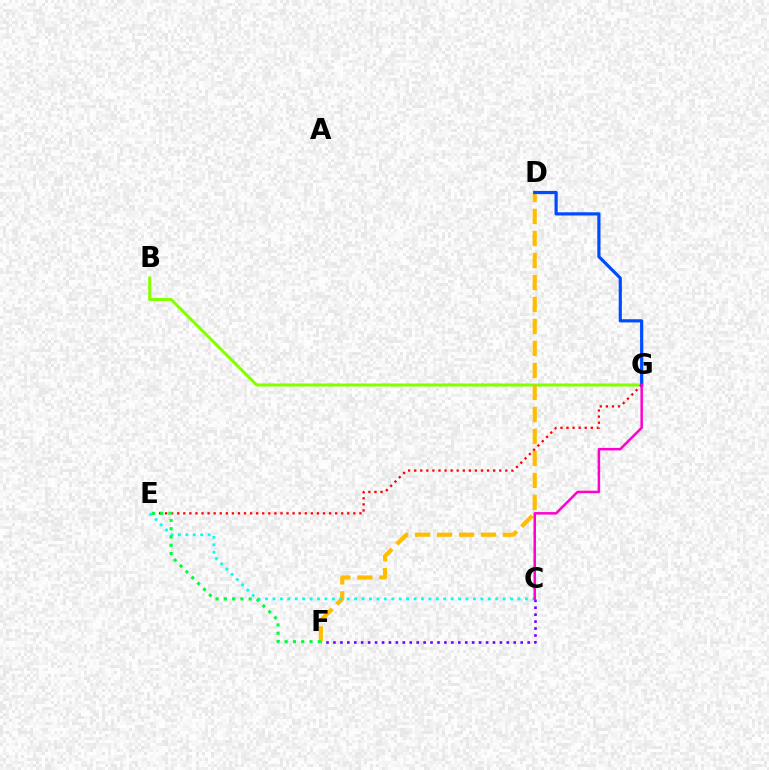{('B', 'G'): [{'color': '#84ff00', 'line_style': 'solid', 'thickness': 2.2}], ('D', 'F'): [{'color': '#ffbd00', 'line_style': 'dashed', 'thickness': 2.99}], ('C', 'F'): [{'color': '#7200ff', 'line_style': 'dotted', 'thickness': 1.88}], ('E', 'G'): [{'color': '#ff0000', 'line_style': 'dotted', 'thickness': 1.65}], ('C', 'E'): [{'color': '#00fff6', 'line_style': 'dotted', 'thickness': 2.02}], ('D', 'G'): [{'color': '#004bff', 'line_style': 'solid', 'thickness': 2.3}], ('E', 'F'): [{'color': '#00ff39', 'line_style': 'dotted', 'thickness': 2.25}], ('C', 'G'): [{'color': '#ff00cf', 'line_style': 'solid', 'thickness': 1.8}]}